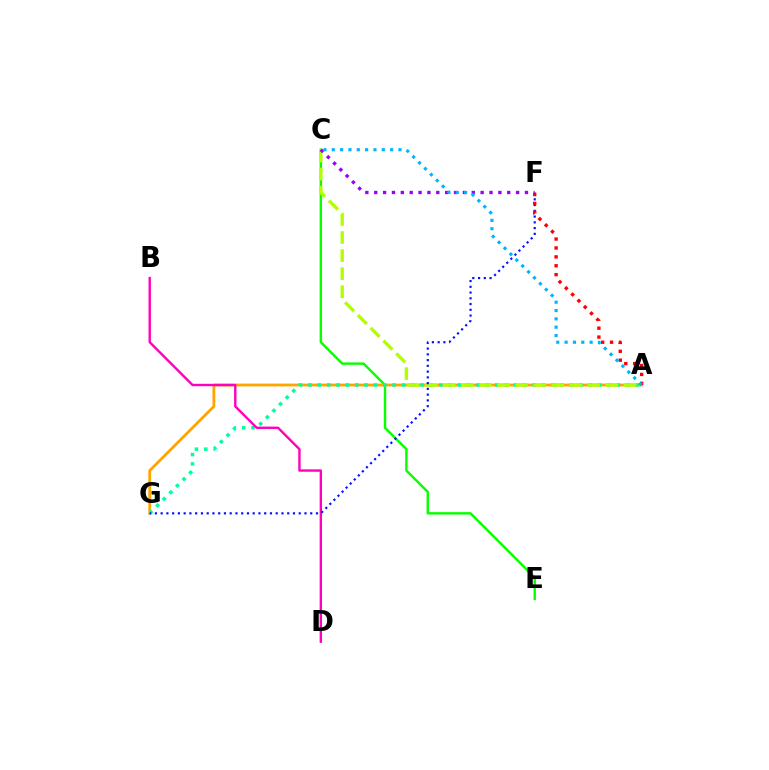{('C', 'E'): [{'color': '#08ff00', 'line_style': 'solid', 'thickness': 1.74}], ('A', 'G'): [{'color': '#ffa500', 'line_style': 'solid', 'thickness': 2.02}, {'color': '#00ff9d', 'line_style': 'dotted', 'thickness': 2.54}], ('A', 'C'): [{'color': '#b3ff00', 'line_style': 'dashed', 'thickness': 2.46}, {'color': '#00b5ff', 'line_style': 'dotted', 'thickness': 2.27}], ('B', 'D'): [{'color': '#ff00bd', 'line_style': 'solid', 'thickness': 1.72}], ('F', 'G'): [{'color': '#0010ff', 'line_style': 'dotted', 'thickness': 1.56}], ('C', 'F'): [{'color': '#9b00ff', 'line_style': 'dotted', 'thickness': 2.41}], ('A', 'F'): [{'color': '#ff0000', 'line_style': 'dotted', 'thickness': 2.42}]}